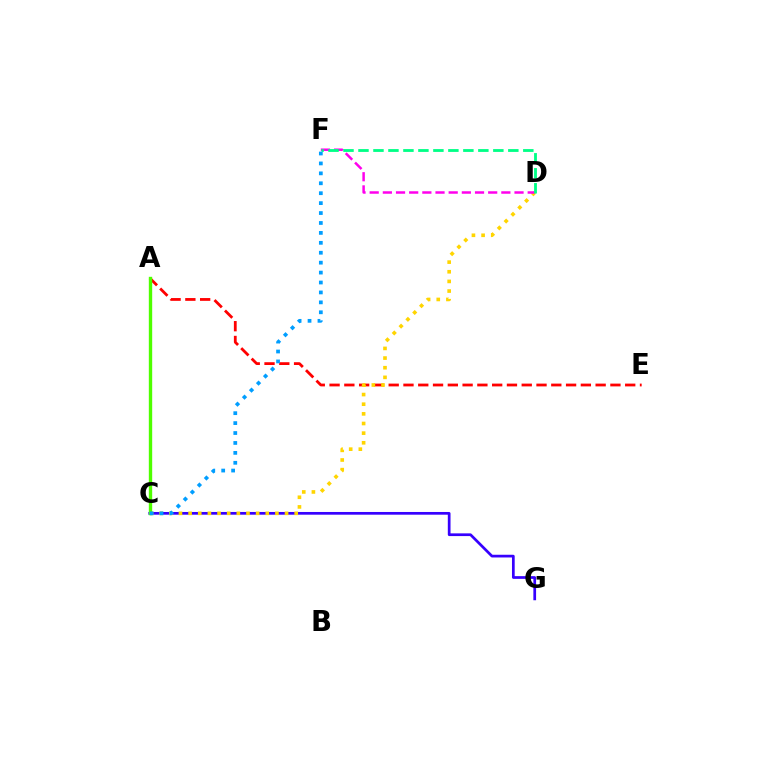{('C', 'G'): [{'color': '#3700ff', 'line_style': 'solid', 'thickness': 1.96}], ('A', 'E'): [{'color': '#ff0000', 'line_style': 'dashed', 'thickness': 2.01}], ('C', 'D'): [{'color': '#ffd500', 'line_style': 'dotted', 'thickness': 2.62}], ('A', 'C'): [{'color': '#4fff00', 'line_style': 'solid', 'thickness': 2.43}], ('D', 'F'): [{'color': '#ff00ed', 'line_style': 'dashed', 'thickness': 1.79}, {'color': '#00ff86', 'line_style': 'dashed', 'thickness': 2.04}], ('C', 'F'): [{'color': '#009eff', 'line_style': 'dotted', 'thickness': 2.7}]}